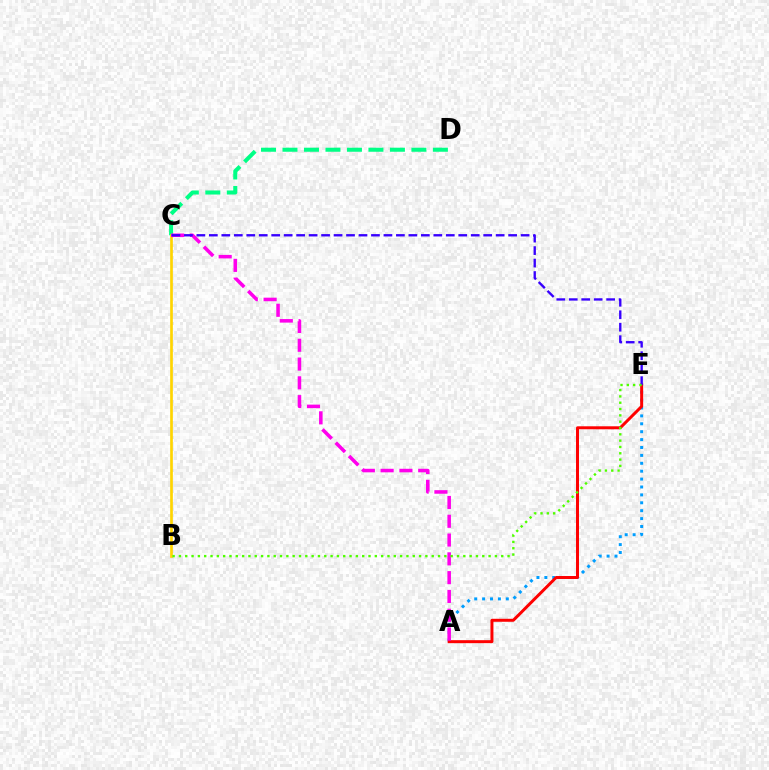{('C', 'D'): [{'color': '#00ff86', 'line_style': 'dashed', 'thickness': 2.92}], ('B', 'C'): [{'color': '#ffd500', 'line_style': 'solid', 'thickness': 1.93}], ('A', 'E'): [{'color': '#009eff', 'line_style': 'dotted', 'thickness': 2.15}, {'color': '#ff0000', 'line_style': 'solid', 'thickness': 2.15}], ('A', 'C'): [{'color': '#ff00ed', 'line_style': 'dashed', 'thickness': 2.55}], ('C', 'E'): [{'color': '#3700ff', 'line_style': 'dashed', 'thickness': 1.69}], ('B', 'E'): [{'color': '#4fff00', 'line_style': 'dotted', 'thickness': 1.72}]}